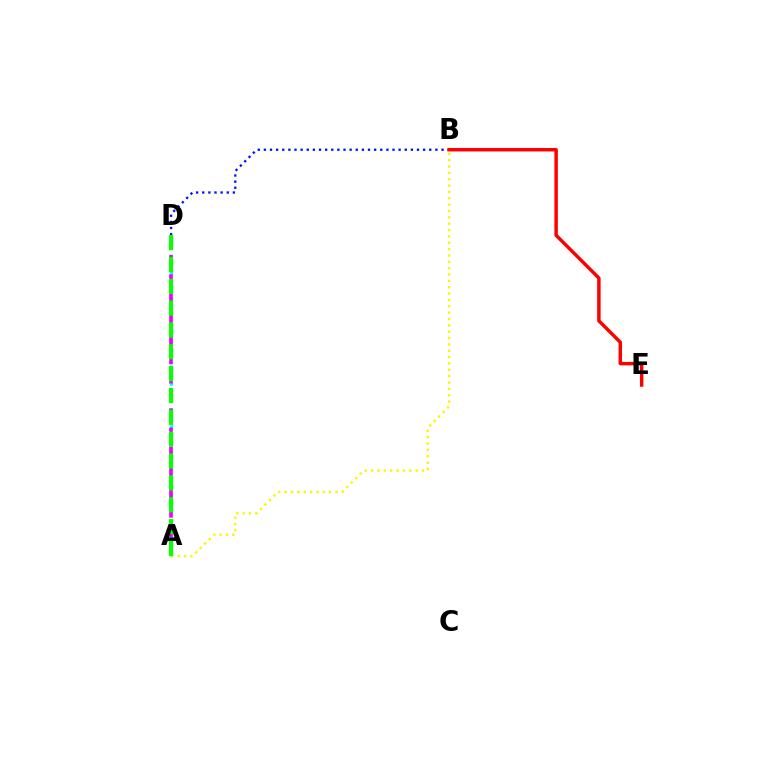{('A', 'D'): [{'color': '#00fff6', 'line_style': 'dotted', 'thickness': 2.32}, {'color': '#ee00ff', 'line_style': 'dashed', 'thickness': 2.6}, {'color': '#08ff00', 'line_style': 'dashed', 'thickness': 2.97}], ('A', 'B'): [{'color': '#fcf500', 'line_style': 'dotted', 'thickness': 1.73}], ('B', 'D'): [{'color': '#0010ff', 'line_style': 'dotted', 'thickness': 1.66}], ('B', 'E'): [{'color': '#ff0000', 'line_style': 'solid', 'thickness': 2.49}]}